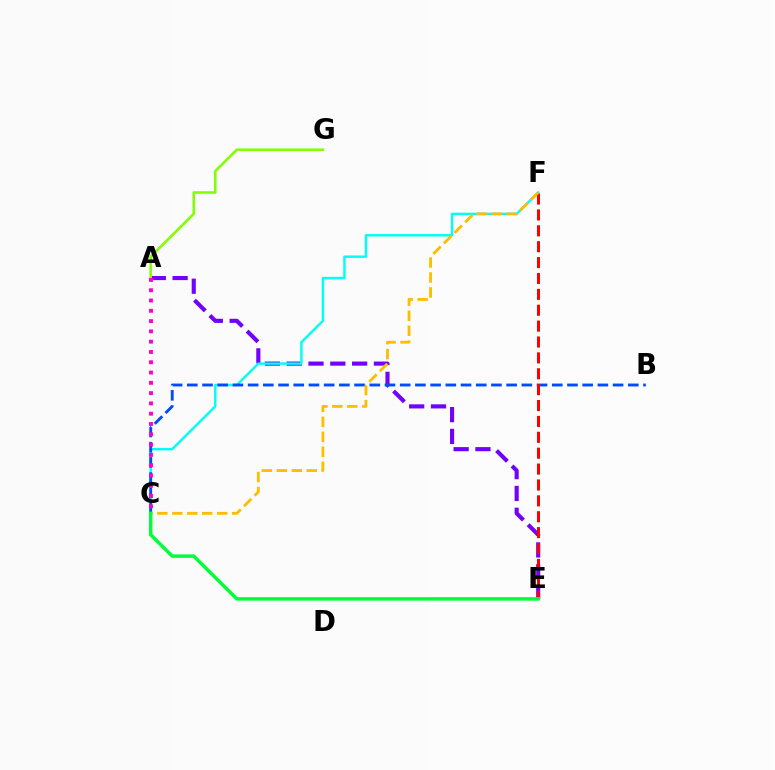{('A', 'E'): [{'color': '#7200ff', 'line_style': 'dashed', 'thickness': 2.96}], ('C', 'F'): [{'color': '#00fff6', 'line_style': 'solid', 'thickness': 1.75}, {'color': '#ffbd00', 'line_style': 'dashed', 'thickness': 2.03}], ('B', 'C'): [{'color': '#004bff', 'line_style': 'dashed', 'thickness': 2.07}], ('E', 'F'): [{'color': '#ff0000', 'line_style': 'dashed', 'thickness': 2.16}], ('A', 'G'): [{'color': '#84ff00', 'line_style': 'solid', 'thickness': 1.87}], ('C', 'E'): [{'color': '#00ff39', 'line_style': 'solid', 'thickness': 2.49}], ('A', 'C'): [{'color': '#ff00cf', 'line_style': 'dotted', 'thickness': 2.8}]}